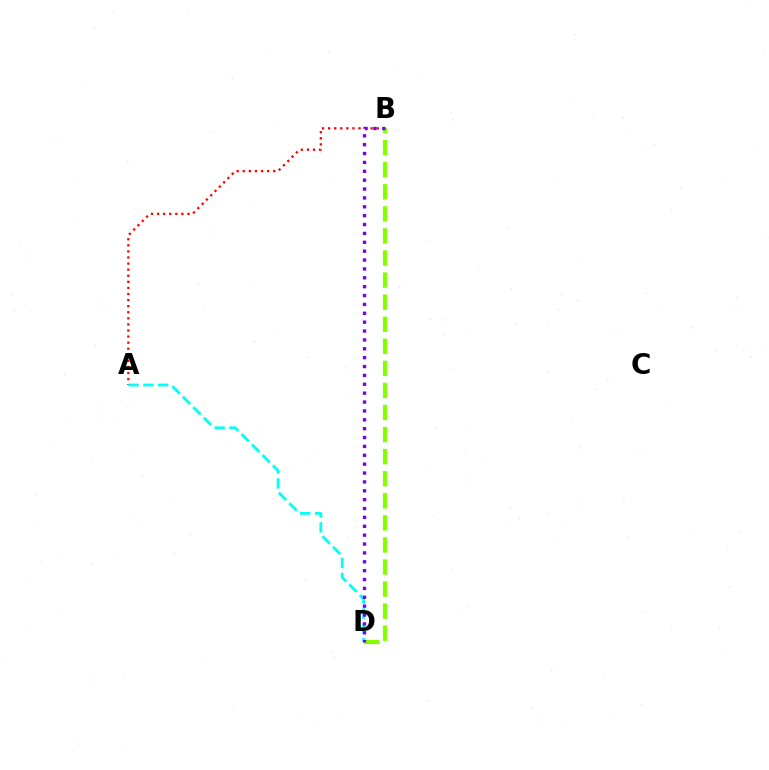{('A', 'B'): [{'color': '#ff0000', 'line_style': 'dotted', 'thickness': 1.65}], ('A', 'D'): [{'color': '#00fff6', 'line_style': 'dashed', 'thickness': 2.02}], ('B', 'D'): [{'color': '#84ff00', 'line_style': 'dashed', 'thickness': 3.0}, {'color': '#7200ff', 'line_style': 'dotted', 'thickness': 2.41}]}